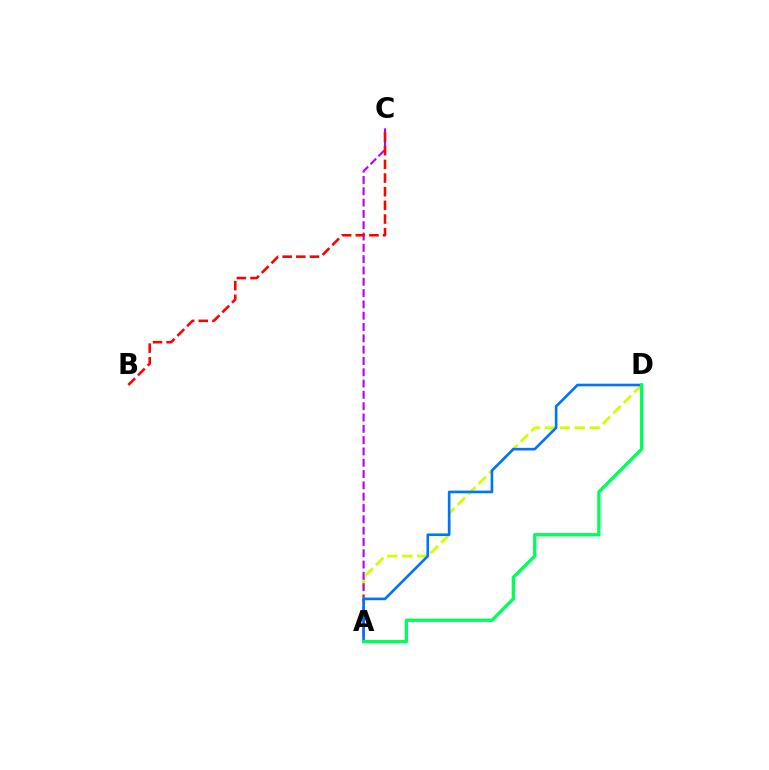{('A', 'D'): [{'color': '#d1ff00', 'line_style': 'dashed', 'thickness': 2.02}, {'color': '#0074ff', 'line_style': 'solid', 'thickness': 1.9}, {'color': '#00ff5c', 'line_style': 'solid', 'thickness': 2.38}], ('A', 'C'): [{'color': '#b900ff', 'line_style': 'dashed', 'thickness': 1.54}], ('B', 'C'): [{'color': '#ff0000', 'line_style': 'dashed', 'thickness': 1.86}]}